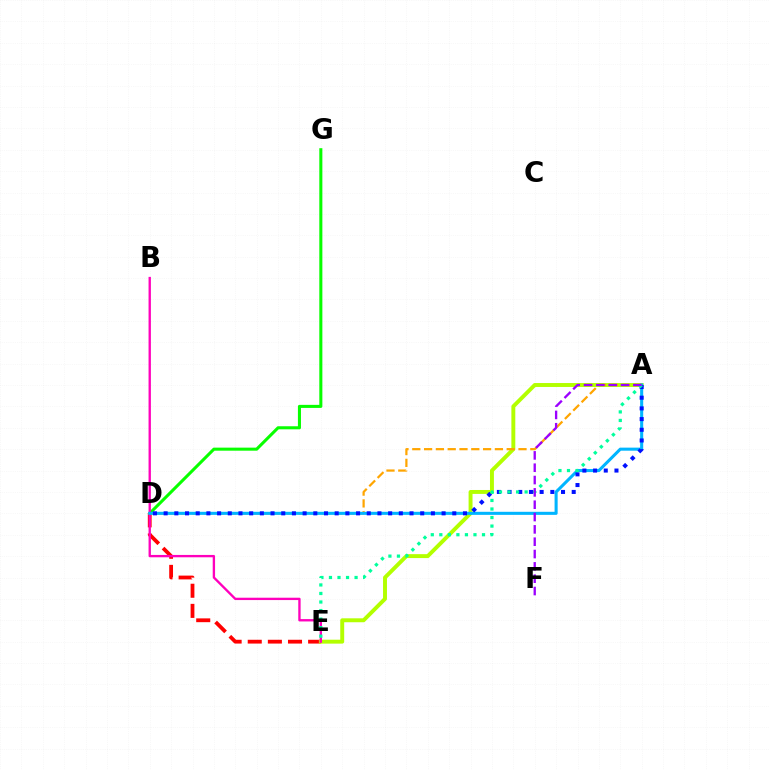{('D', 'G'): [{'color': '#08ff00', 'line_style': 'solid', 'thickness': 2.2}], ('D', 'E'): [{'color': '#ff0000', 'line_style': 'dashed', 'thickness': 2.73}], ('A', 'E'): [{'color': '#b3ff00', 'line_style': 'solid', 'thickness': 2.83}, {'color': '#00ff9d', 'line_style': 'dotted', 'thickness': 2.32}], ('B', 'E'): [{'color': '#ff00bd', 'line_style': 'solid', 'thickness': 1.69}], ('A', 'D'): [{'color': '#ffa500', 'line_style': 'dashed', 'thickness': 1.6}, {'color': '#00b5ff', 'line_style': 'solid', 'thickness': 2.2}, {'color': '#0010ff', 'line_style': 'dotted', 'thickness': 2.9}], ('A', 'F'): [{'color': '#9b00ff', 'line_style': 'dashed', 'thickness': 1.68}]}